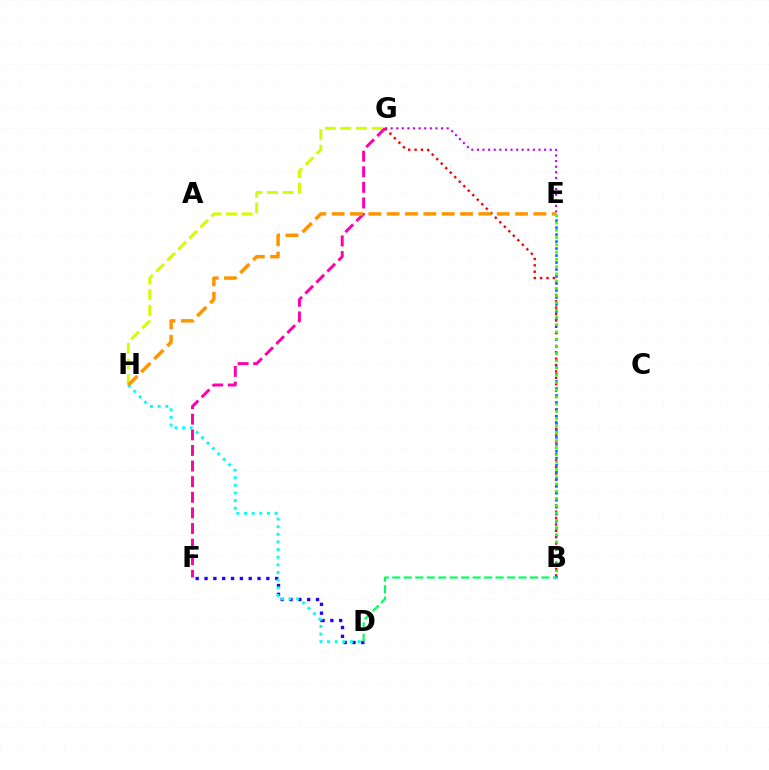{('G', 'H'): [{'color': '#d1ff00', 'line_style': 'dashed', 'thickness': 2.12}], ('E', 'G'): [{'color': '#b900ff', 'line_style': 'dotted', 'thickness': 1.52}], ('D', 'F'): [{'color': '#2500ff', 'line_style': 'dotted', 'thickness': 2.4}], ('B', 'G'): [{'color': '#ff0000', 'line_style': 'dotted', 'thickness': 1.73}], ('B', 'D'): [{'color': '#00ff5c', 'line_style': 'dashed', 'thickness': 1.56}], ('F', 'G'): [{'color': '#ff00ac', 'line_style': 'dashed', 'thickness': 2.12}], ('B', 'E'): [{'color': '#0074ff', 'line_style': 'dotted', 'thickness': 1.9}, {'color': '#3dff00', 'line_style': 'dotted', 'thickness': 1.97}], ('D', 'H'): [{'color': '#00fff6', 'line_style': 'dotted', 'thickness': 2.08}], ('E', 'H'): [{'color': '#ff9400', 'line_style': 'dashed', 'thickness': 2.49}]}